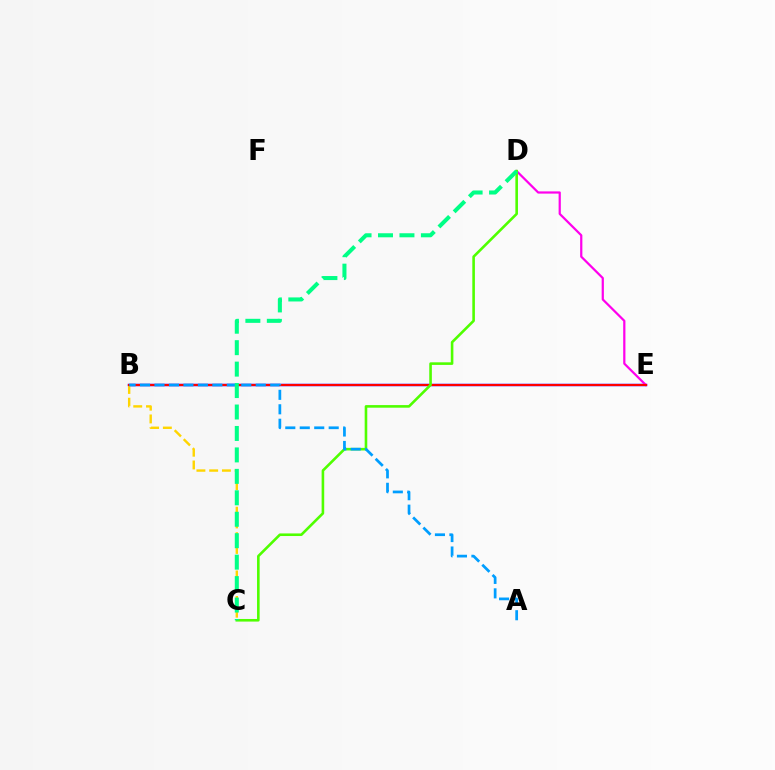{('B', 'E'): [{'color': '#3700ff', 'line_style': 'solid', 'thickness': 1.78}, {'color': '#ff0000', 'line_style': 'solid', 'thickness': 1.51}], ('D', 'E'): [{'color': '#ff00ed', 'line_style': 'solid', 'thickness': 1.6}], ('B', 'C'): [{'color': '#ffd500', 'line_style': 'dashed', 'thickness': 1.73}], ('C', 'D'): [{'color': '#4fff00', 'line_style': 'solid', 'thickness': 1.87}, {'color': '#00ff86', 'line_style': 'dashed', 'thickness': 2.91}], ('A', 'B'): [{'color': '#009eff', 'line_style': 'dashed', 'thickness': 1.97}]}